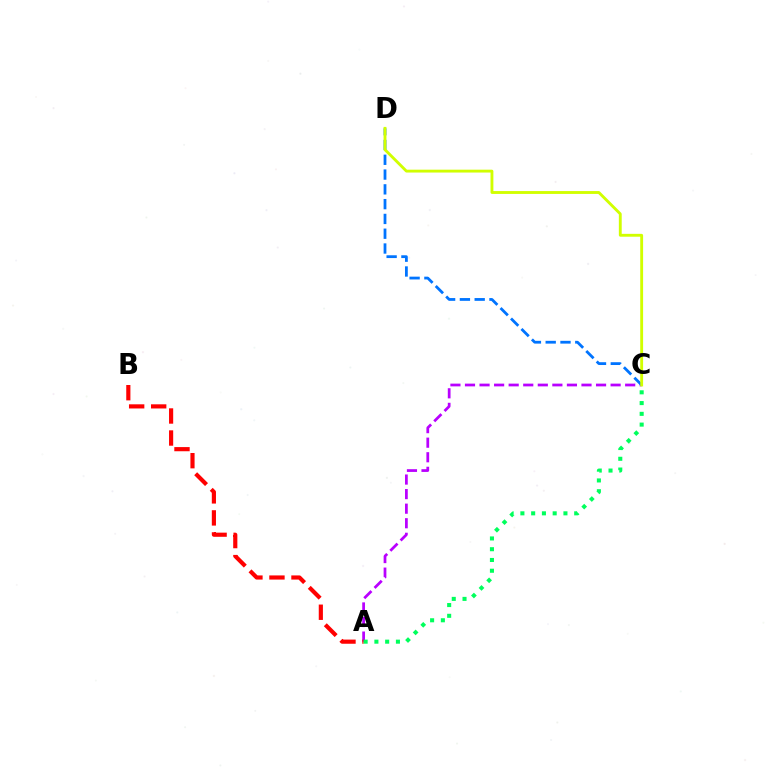{('A', 'C'): [{'color': '#b900ff', 'line_style': 'dashed', 'thickness': 1.98}, {'color': '#00ff5c', 'line_style': 'dotted', 'thickness': 2.92}], ('A', 'B'): [{'color': '#ff0000', 'line_style': 'dashed', 'thickness': 2.99}], ('C', 'D'): [{'color': '#0074ff', 'line_style': 'dashed', 'thickness': 2.01}, {'color': '#d1ff00', 'line_style': 'solid', 'thickness': 2.06}]}